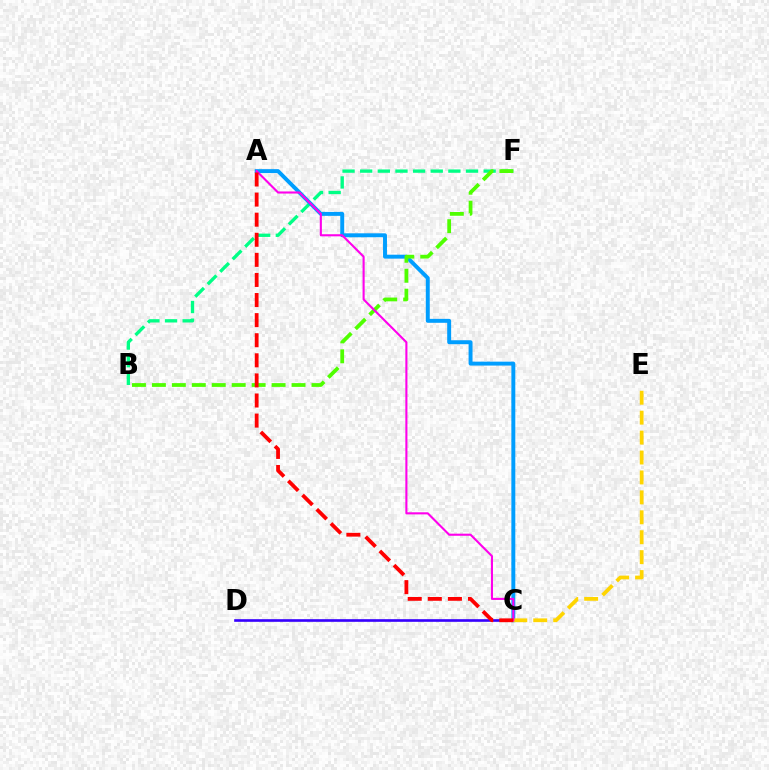{('B', 'F'): [{'color': '#00ff86', 'line_style': 'dashed', 'thickness': 2.4}, {'color': '#4fff00', 'line_style': 'dashed', 'thickness': 2.71}], ('C', 'D'): [{'color': '#3700ff', 'line_style': 'solid', 'thickness': 1.9}], ('A', 'C'): [{'color': '#009eff', 'line_style': 'solid', 'thickness': 2.83}, {'color': '#ff00ed', 'line_style': 'solid', 'thickness': 1.51}, {'color': '#ff0000', 'line_style': 'dashed', 'thickness': 2.73}], ('C', 'E'): [{'color': '#ffd500', 'line_style': 'dashed', 'thickness': 2.71}]}